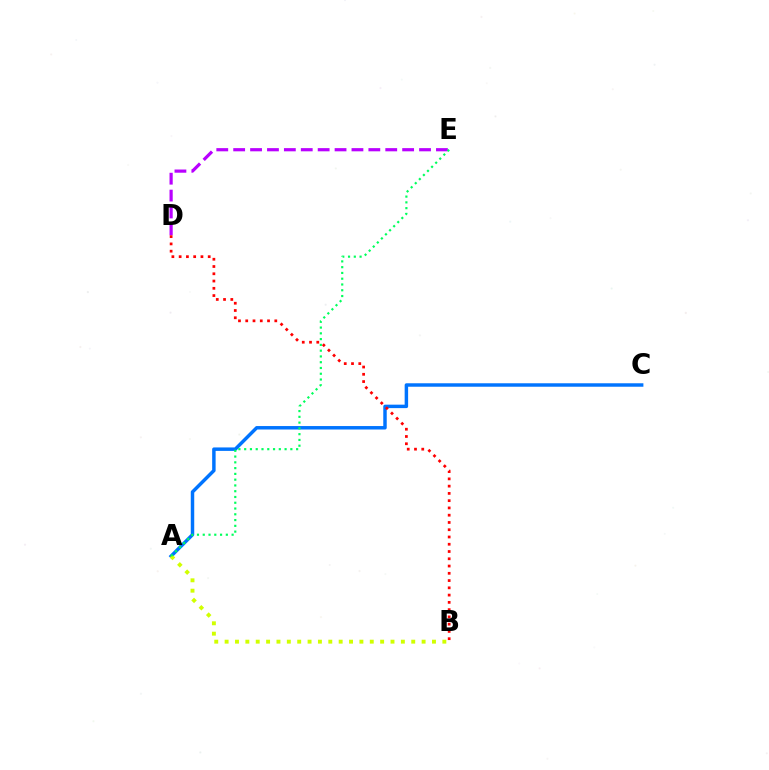{('A', 'C'): [{'color': '#0074ff', 'line_style': 'solid', 'thickness': 2.49}], ('A', 'B'): [{'color': '#d1ff00', 'line_style': 'dotted', 'thickness': 2.82}], ('D', 'E'): [{'color': '#b900ff', 'line_style': 'dashed', 'thickness': 2.3}], ('B', 'D'): [{'color': '#ff0000', 'line_style': 'dotted', 'thickness': 1.97}], ('A', 'E'): [{'color': '#00ff5c', 'line_style': 'dotted', 'thickness': 1.57}]}